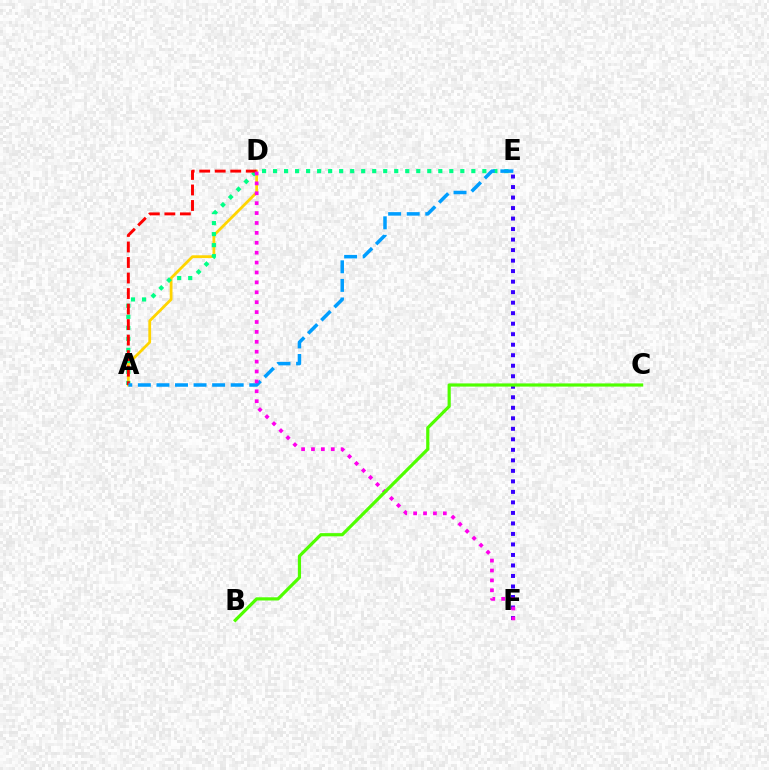{('A', 'D'): [{'color': '#ffd500', 'line_style': 'solid', 'thickness': 2.0}, {'color': '#ff0000', 'line_style': 'dashed', 'thickness': 2.11}], ('A', 'E'): [{'color': '#00ff86', 'line_style': 'dotted', 'thickness': 2.99}, {'color': '#009eff', 'line_style': 'dashed', 'thickness': 2.52}], ('E', 'F'): [{'color': '#3700ff', 'line_style': 'dotted', 'thickness': 2.86}], ('D', 'F'): [{'color': '#ff00ed', 'line_style': 'dotted', 'thickness': 2.69}], ('B', 'C'): [{'color': '#4fff00', 'line_style': 'solid', 'thickness': 2.3}]}